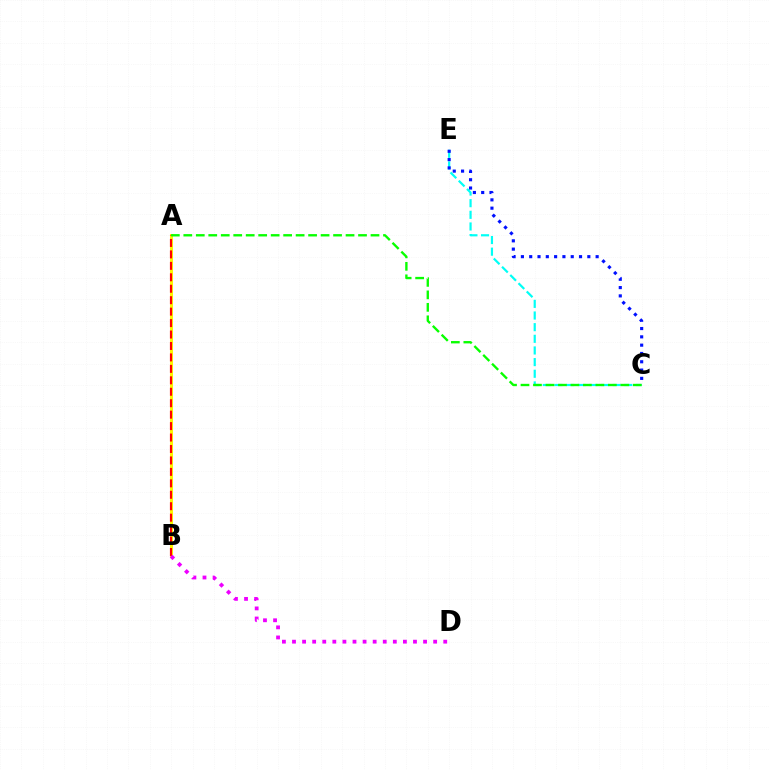{('A', 'B'): [{'color': '#fcf500', 'line_style': 'solid', 'thickness': 2.17}, {'color': '#ff0000', 'line_style': 'dashed', 'thickness': 1.55}], ('C', 'E'): [{'color': '#00fff6', 'line_style': 'dashed', 'thickness': 1.58}, {'color': '#0010ff', 'line_style': 'dotted', 'thickness': 2.26}], ('A', 'C'): [{'color': '#08ff00', 'line_style': 'dashed', 'thickness': 1.7}], ('B', 'D'): [{'color': '#ee00ff', 'line_style': 'dotted', 'thickness': 2.74}]}